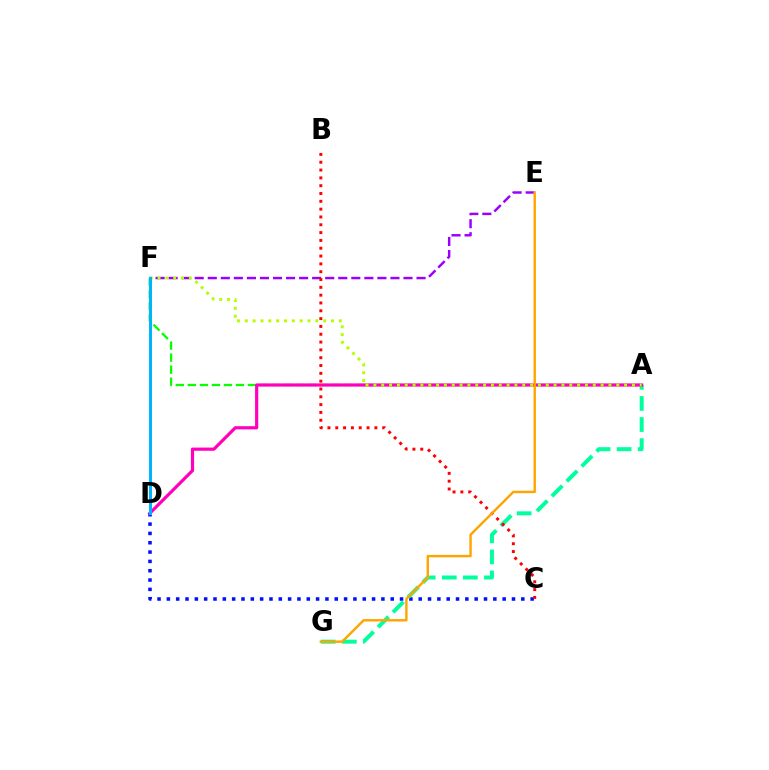{('E', 'F'): [{'color': '#9b00ff', 'line_style': 'dashed', 'thickness': 1.77}], ('A', 'F'): [{'color': '#08ff00', 'line_style': 'dashed', 'thickness': 1.63}, {'color': '#b3ff00', 'line_style': 'dotted', 'thickness': 2.13}], ('C', 'D'): [{'color': '#0010ff', 'line_style': 'dotted', 'thickness': 2.53}], ('A', 'G'): [{'color': '#00ff9d', 'line_style': 'dashed', 'thickness': 2.87}], ('A', 'D'): [{'color': '#ff00bd', 'line_style': 'solid', 'thickness': 2.29}], ('B', 'C'): [{'color': '#ff0000', 'line_style': 'dotted', 'thickness': 2.12}], ('D', 'F'): [{'color': '#00b5ff', 'line_style': 'solid', 'thickness': 2.16}], ('E', 'G'): [{'color': '#ffa500', 'line_style': 'solid', 'thickness': 1.74}]}